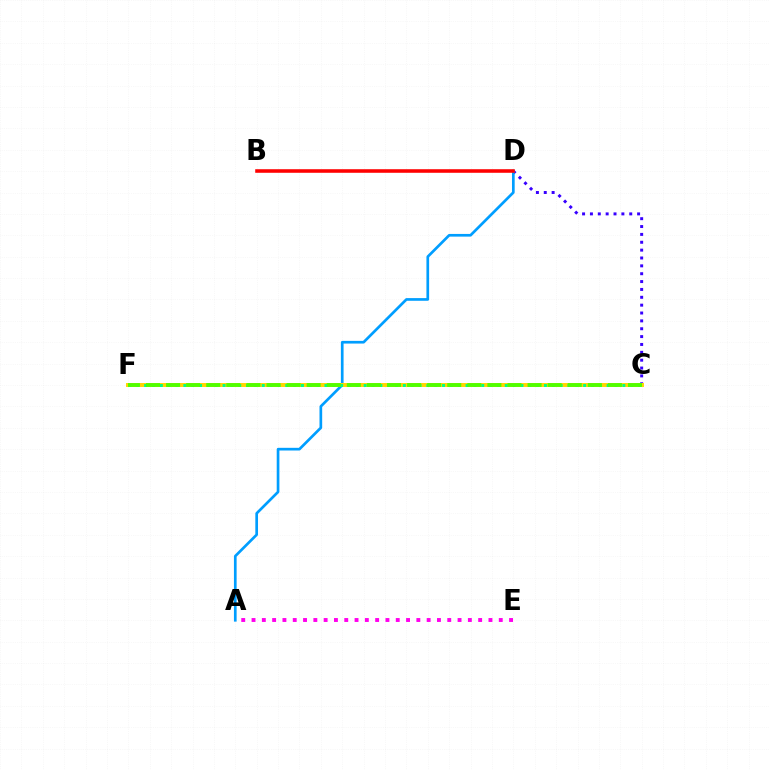{('A', 'E'): [{'color': '#ff00ed', 'line_style': 'dotted', 'thickness': 2.8}], ('C', 'D'): [{'color': '#3700ff', 'line_style': 'dotted', 'thickness': 2.14}], ('A', 'D'): [{'color': '#009eff', 'line_style': 'solid', 'thickness': 1.93}], ('C', 'F'): [{'color': '#ffd500', 'line_style': 'solid', 'thickness': 2.84}, {'color': '#00ff86', 'line_style': 'dotted', 'thickness': 2.13}, {'color': '#4fff00', 'line_style': 'dashed', 'thickness': 2.73}], ('B', 'D'): [{'color': '#ff0000', 'line_style': 'solid', 'thickness': 2.57}]}